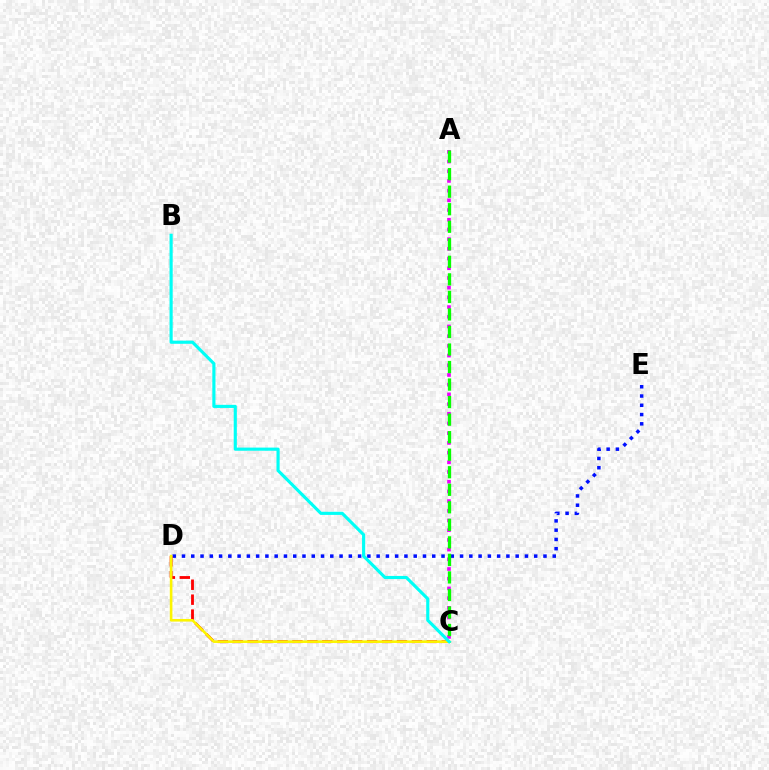{('D', 'E'): [{'color': '#0010ff', 'line_style': 'dotted', 'thickness': 2.52}], ('A', 'C'): [{'color': '#ee00ff', 'line_style': 'dotted', 'thickness': 2.64}, {'color': '#08ff00', 'line_style': 'dashed', 'thickness': 2.38}], ('C', 'D'): [{'color': '#ff0000', 'line_style': 'dashed', 'thickness': 2.03}, {'color': '#fcf500', 'line_style': 'solid', 'thickness': 1.88}], ('B', 'C'): [{'color': '#00fff6', 'line_style': 'solid', 'thickness': 2.26}]}